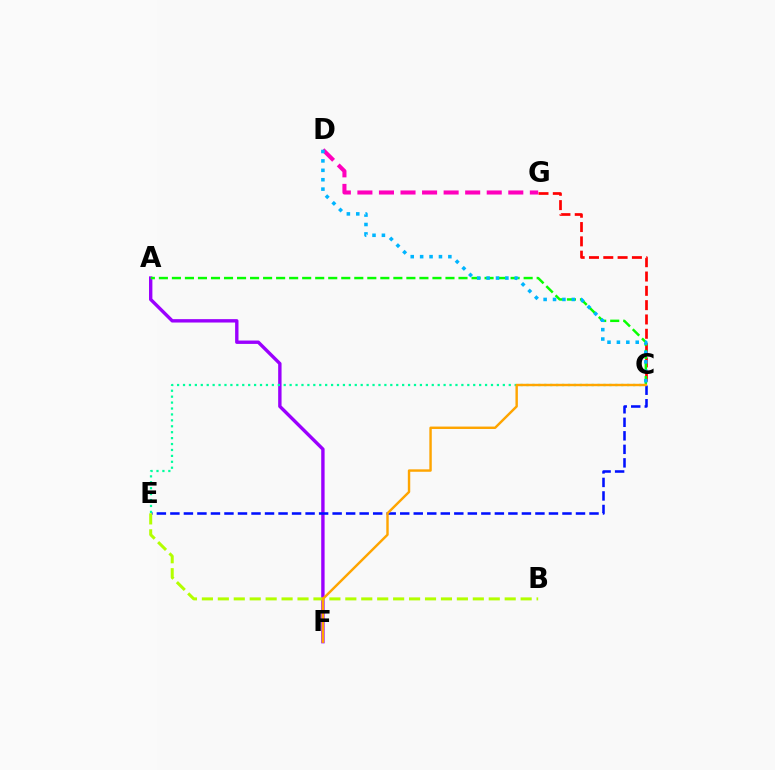{('A', 'F'): [{'color': '#9b00ff', 'line_style': 'solid', 'thickness': 2.44}], ('C', 'G'): [{'color': '#ff0000', 'line_style': 'dashed', 'thickness': 1.94}], ('A', 'C'): [{'color': '#08ff00', 'line_style': 'dashed', 'thickness': 1.77}], ('D', 'G'): [{'color': '#ff00bd', 'line_style': 'dashed', 'thickness': 2.93}], ('C', 'D'): [{'color': '#00b5ff', 'line_style': 'dotted', 'thickness': 2.56}], ('C', 'E'): [{'color': '#0010ff', 'line_style': 'dashed', 'thickness': 1.84}, {'color': '#00ff9d', 'line_style': 'dotted', 'thickness': 1.61}], ('B', 'E'): [{'color': '#b3ff00', 'line_style': 'dashed', 'thickness': 2.17}], ('C', 'F'): [{'color': '#ffa500', 'line_style': 'solid', 'thickness': 1.75}]}